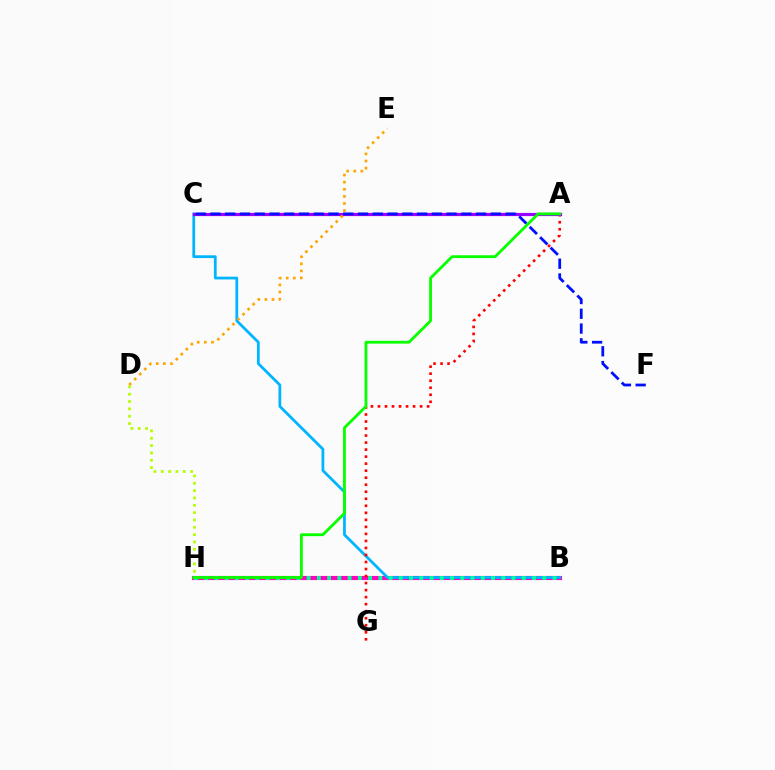{('B', 'H'): [{'color': '#ff00bd', 'line_style': 'solid', 'thickness': 2.97}, {'color': '#00ff9d', 'line_style': 'dotted', 'thickness': 2.78}], ('B', 'C'): [{'color': '#00b5ff', 'line_style': 'solid', 'thickness': 2.0}], ('A', 'G'): [{'color': '#ff0000', 'line_style': 'dotted', 'thickness': 1.91}], ('A', 'C'): [{'color': '#9b00ff', 'line_style': 'solid', 'thickness': 2.3}], ('D', 'E'): [{'color': '#ffa500', 'line_style': 'dotted', 'thickness': 1.93}], ('C', 'F'): [{'color': '#0010ff', 'line_style': 'dashed', 'thickness': 2.0}], ('D', 'H'): [{'color': '#b3ff00', 'line_style': 'dotted', 'thickness': 1.99}], ('A', 'H'): [{'color': '#08ff00', 'line_style': 'solid', 'thickness': 2.04}]}